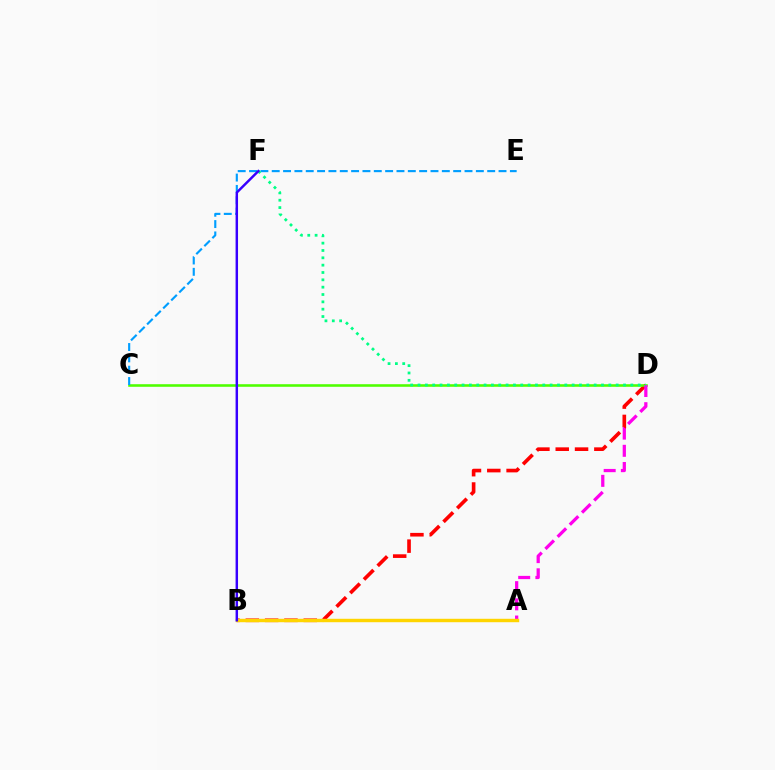{('B', 'D'): [{'color': '#ff0000', 'line_style': 'dashed', 'thickness': 2.62}], ('C', 'D'): [{'color': '#4fff00', 'line_style': 'solid', 'thickness': 1.85}], ('A', 'D'): [{'color': '#ff00ed', 'line_style': 'dashed', 'thickness': 2.34}], ('C', 'E'): [{'color': '#009eff', 'line_style': 'dashed', 'thickness': 1.54}], ('D', 'F'): [{'color': '#00ff86', 'line_style': 'dotted', 'thickness': 1.99}], ('A', 'B'): [{'color': '#ffd500', 'line_style': 'solid', 'thickness': 2.47}], ('B', 'F'): [{'color': '#3700ff', 'line_style': 'solid', 'thickness': 1.77}]}